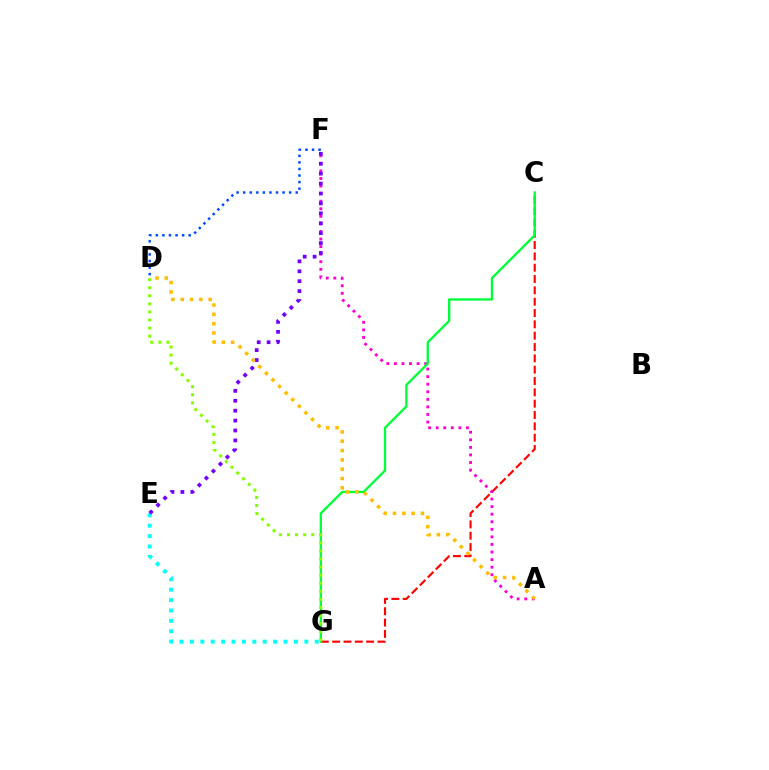{('C', 'G'): [{'color': '#ff0000', 'line_style': 'dashed', 'thickness': 1.54}, {'color': '#00ff39', 'line_style': 'solid', 'thickness': 1.68}], ('D', 'F'): [{'color': '#004bff', 'line_style': 'dotted', 'thickness': 1.78}], ('A', 'F'): [{'color': '#ff00cf', 'line_style': 'dotted', 'thickness': 2.06}], ('E', 'G'): [{'color': '#00fff6', 'line_style': 'dotted', 'thickness': 2.83}], ('E', 'F'): [{'color': '#7200ff', 'line_style': 'dotted', 'thickness': 2.69}], ('A', 'D'): [{'color': '#ffbd00', 'line_style': 'dotted', 'thickness': 2.53}], ('D', 'G'): [{'color': '#84ff00', 'line_style': 'dotted', 'thickness': 2.2}]}